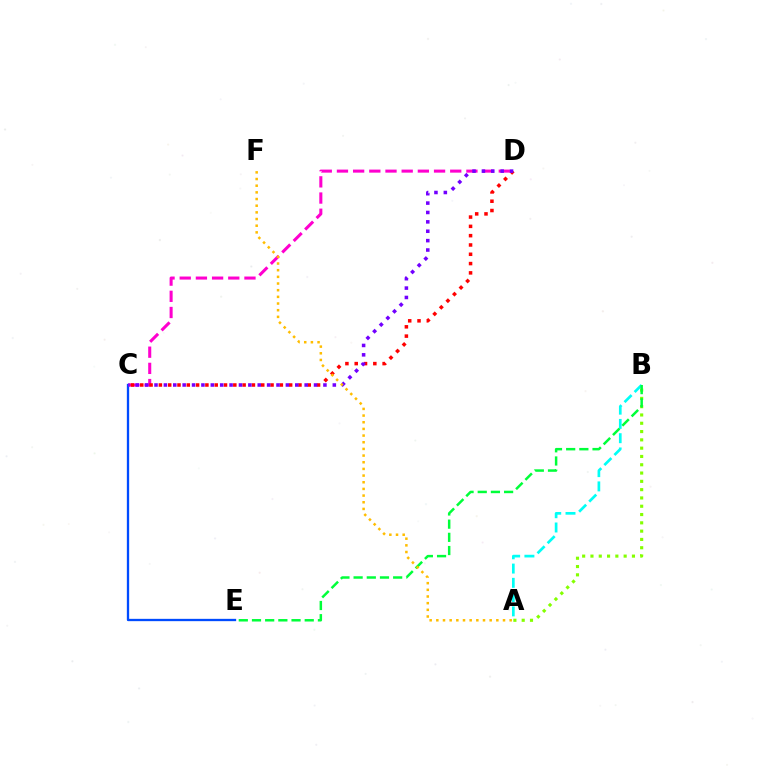{('A', 'B'): [{'color': '#00fff6', 'line_style': 'dashed', 'thickness': 1.94}, {'color': '#84ff00', 'line_style': 'dotted', 'thickness': 2.25}], ('C', 'E'): [{'color': '#004bff', 'line_style': 'solid', 'thickness': 1.67}], ('C', 'D'): [{'color': '#ff00cf', 'line_style': 'dashed', 'thickness': 2.2}, {'color': '#ff0000', 'line_style': 'dotted', 'thickness': 2.53}, {'color': '#7200ff', 'line_style': 'dotted', 'thickness': 2.55}], ('B', 'E'): [{'color': '#00ff39', 'line_style': 'dashed', 'thickness': 1.79}], ('A', 'F'): [{'color': '#ffbd00', 'line_style': 'dotted', 'thickness': 1.81}]}